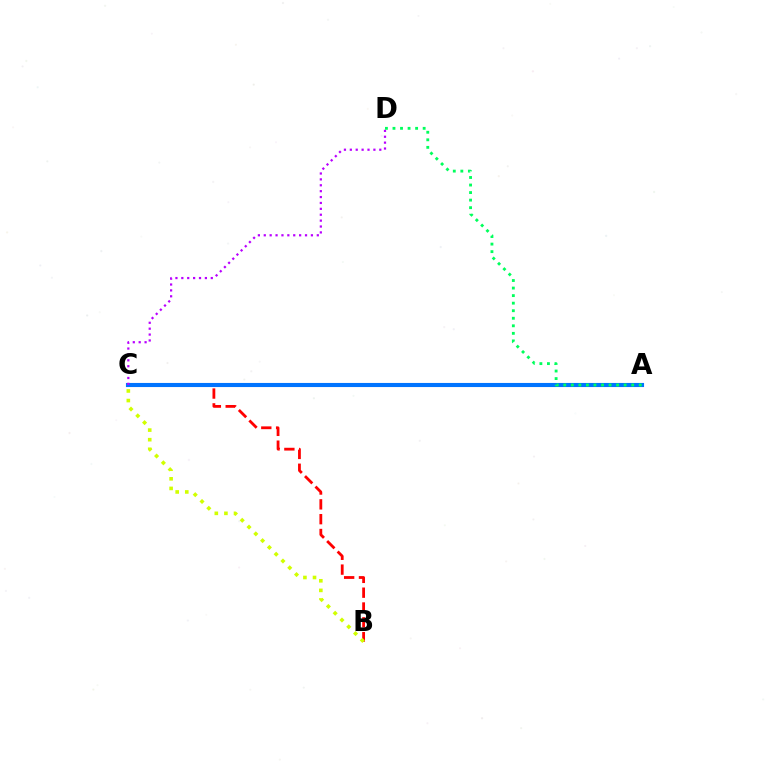{('B', 'C'): [{'color': '#ff0000', 'line_style': 'dashed', 'thickness': 2.01}, {'color': '#d1ff00', 'line_style': 'dotted', 'thickness': 2.61}], ('A', 'C'): [{'color': '#0074ff', 'line_style': 'solid', 'thickness': 2.95}], ('C', 'D'): [{'color': '#b900ff', 'line_style': 'dotted', 'thickness': 1.6}], ('A', 'D'): [{'color': '#00ff5c', 'line_style': 'dotted', 'thickness': 2.05}]}